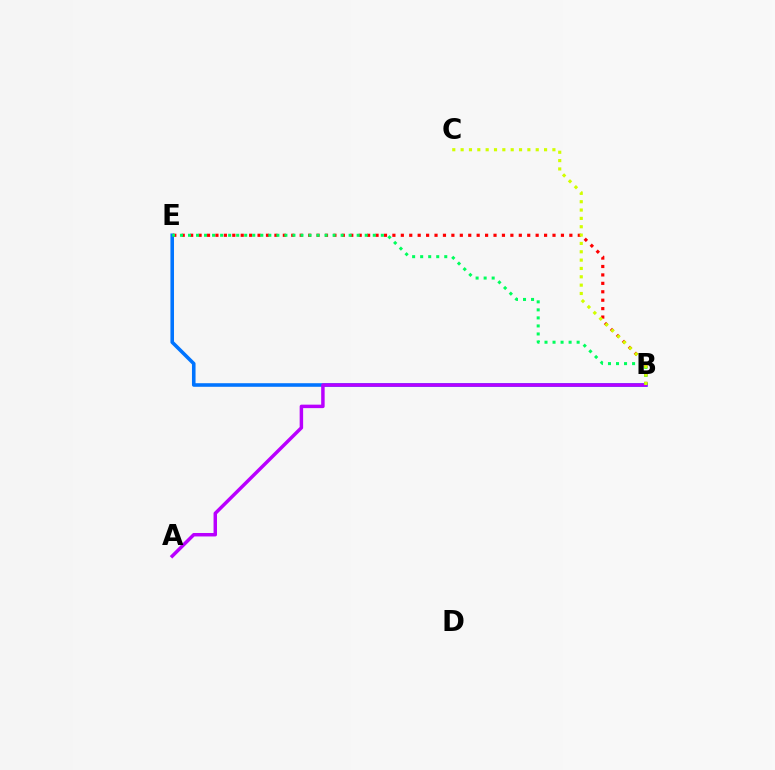{('B', 'E'): [{'color': '#0074ff', 'line_style': 'solid', 'thickness': 2.58}, {'color': '#ff0000', 'line_style': 'dotted', 'thickness': 2.29}, {'color': '#00ff5c', 'line_style': 'dotted', 'thickness': 2.18}], ('A', 'B'): [{'color': '#b900ff', 'line_style': 'solid', 'thickness': 2.5}], ('B', 'C'): [{'color': '#d1ff00', 'line_style': 'dotted', 'thickness': 2.27}]}